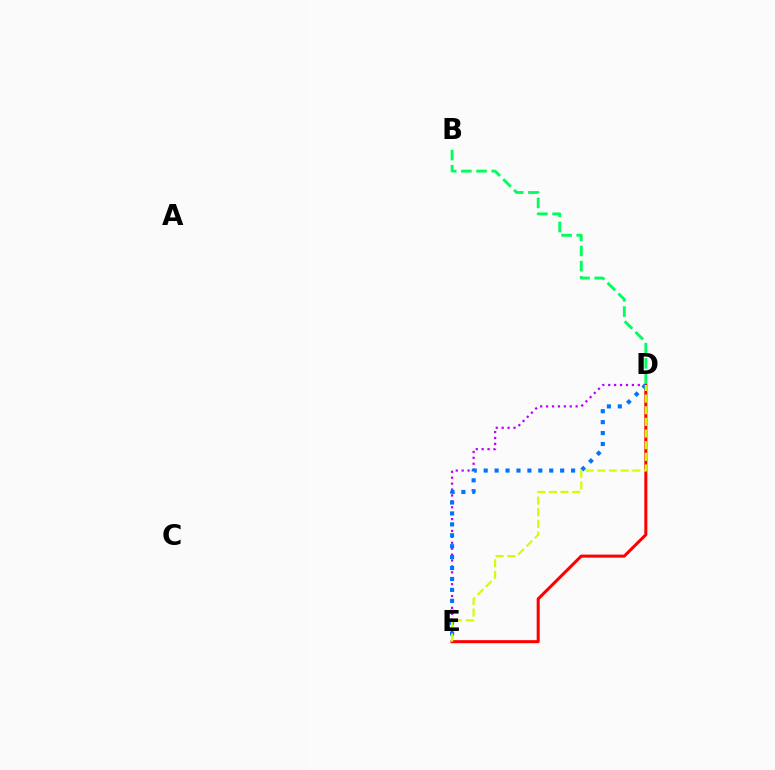{('D', 'E'): [{'color': '#b900ff', 'line_style': 'dotted', 'thickness': 1.61}, {'color': '#ff0000', 'line_style': 'solid', 'thickness': 2.18}, {'color': '#0074ff', 'line_style': 'dotted', 'thickness': 2.97}, {'color': '#d1ff00', 'line_style': 'dashed', 'thickness': 1.58}], ('B', 'D'): [{'color': '#00ff5c', 'line_style': 'dashed', 'thickness': 2.06}]}